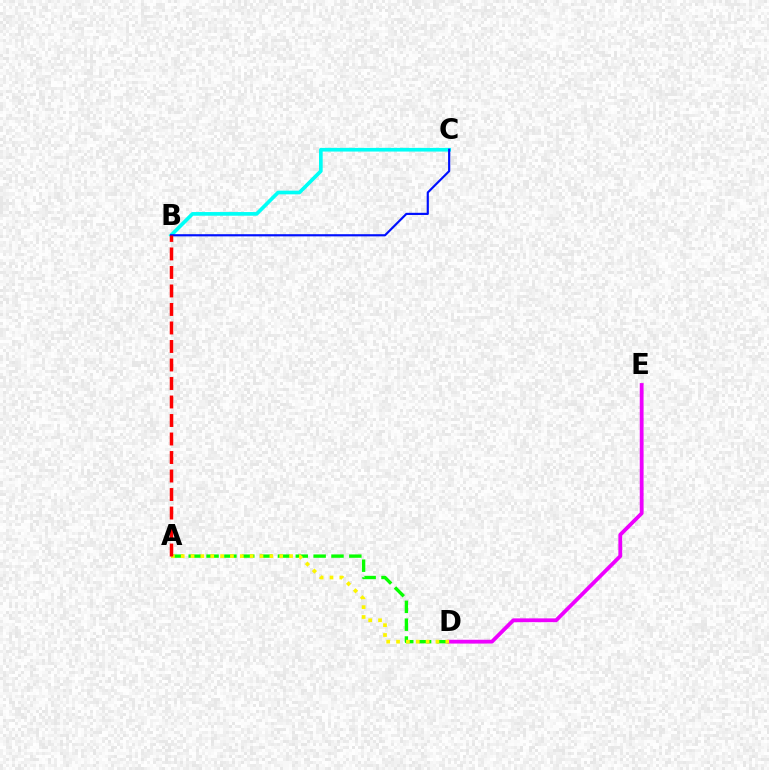{('A', 'D'): [{'color': '#08ff00', 'line_style': 'dashed', 'thickness': 2.42}, {'color': '#fcf500', 'line_style': 'dotted', 'thickness': 2.68}], ('D', 'E'): [{'color': '#ee00ff', 'line_style': 'solid', 'thickness': 2.74}], ('B', 'C'): [{'color': '#00fff6', 'line_style': 'solid', 'thickness': 2.65}, {'color': '#0010ff', 'line_style': 'solid', 'thickness': 1.56}], ('A', 'B'): [{'color': '#ff0000', 'line_style': 'dashed', 'thickness': 2.51}]}